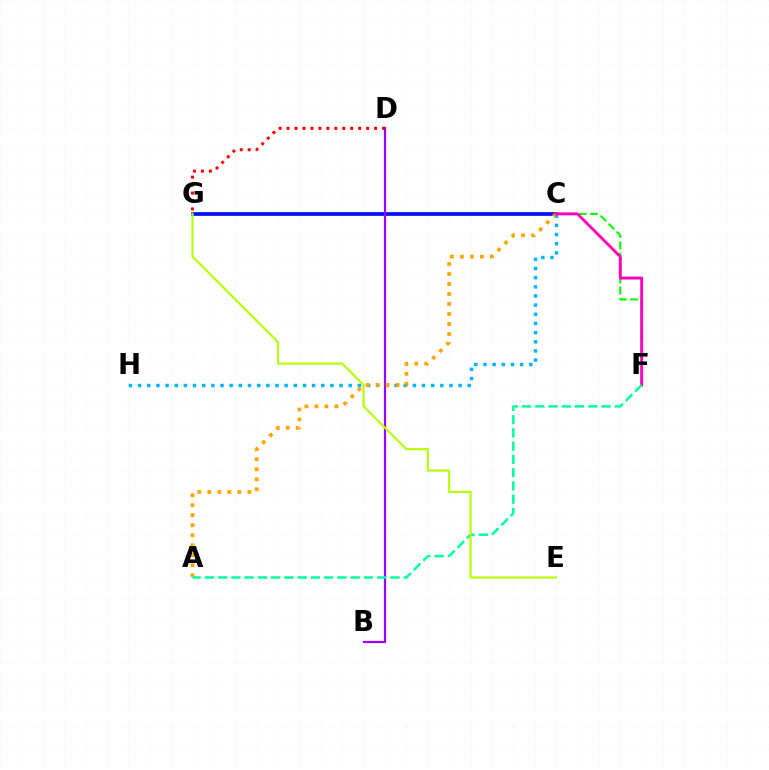{('C', 'H'): [{'color': '#00b5ff', 'line_style': 'dotted', 'thickness': 2.49}], ('C', 'G'): [{'color': '#0010ff', 'line_style': 'solid', 'thickness': 2.67}], ('B', 'D'): [{'color': '#9b00ff', 'line_style': 'solid', 'thickness': 1.58}], ('C', 'F'): [{'color': '#08ff00', 'line_style': 'dashed', 'thickness': 1.54}, {'color': '#ff00bd', 'line_style': 'solid', 'thickness': 2.09}], ('A', 'C'): [{'color': '#ffa500', 'line_style': 'dotted', 'thickness': 2.72}], ('A', 'F'): [{'color': '#00ff9d', 'line_style': 'dashed', 'thickness': 1.8}], ('D', 'G'): [{'color': '#ff0000', 'line_style': 'dotted', 'thickness': 2.16}], ('E', 'G'): [{'color': '#b3ff00', 'line_style': 'solid', 'thickness': 1.53}]}